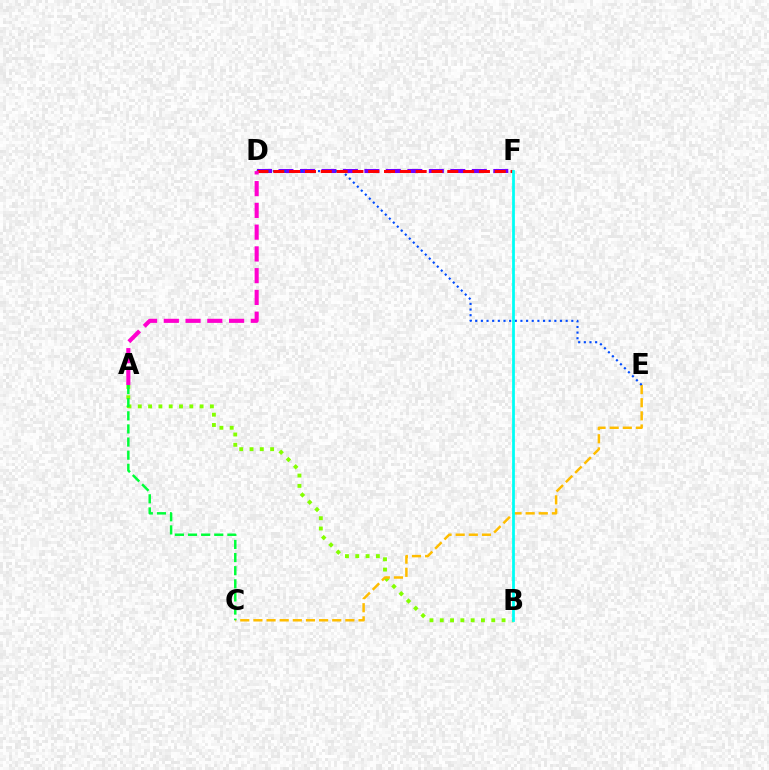{('A', 'B'): [{'color': '#84ff00', 'line_style': 'dotted', 'thickness': 2.8}], ('C', 'E'): [{'color': '#ffbd00', 'line_style': 'dashed', 'thickness': 1.78}], ('D', 'F'): [{'color': '#7200ff', 'line_style': 'dashed', 'thickness': 2.92}, {'color': '#ff0000', 'line_style': 'dashed', 'thickness': 2.15}], ('D', 'E'): [{'color': '#004bff', 'line_style': 'dotted', 'thickness': 1.54}], ('A', 'C'): [{'color': '#00ff39', 'line_style': 'dashed', 'thickness': 1.78}], ('A', 'D'): [{'color': '#ff00cf', 'line_style': 'dashed', 'thickness': 2.96}], ('B', 'F'): [{'color': '#00fff6', 'line_style': 'solid', 'thickness': 2.0}]}